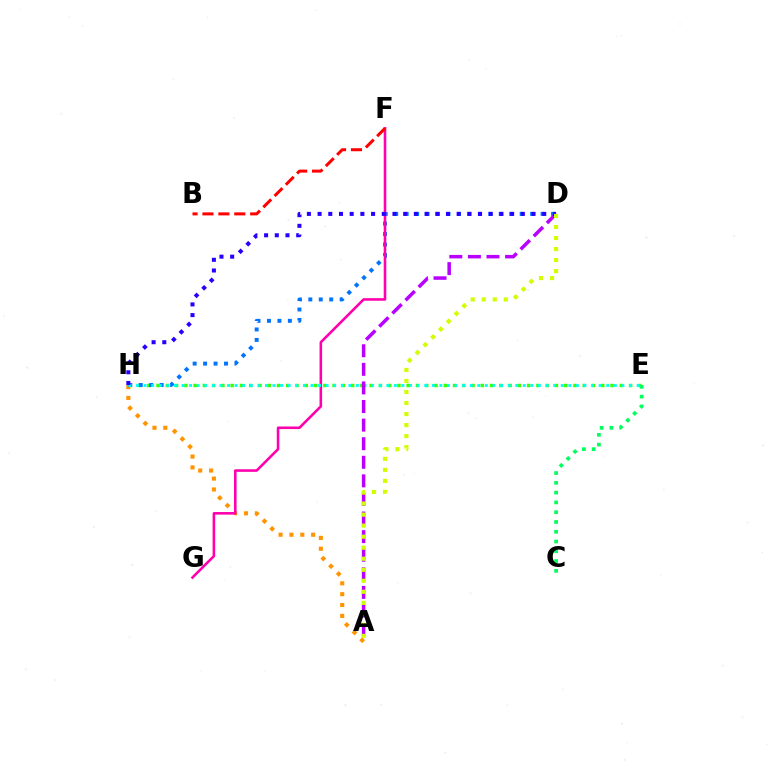{('E', 'H'): [{'color': '#3dff00', 'line_style': 'dotted', 'thickness': 2.52}, {'color': '#00fff6', 'line_style': 'dotted', 'thickness': 2.06}], ('A', 'H'): [{'color': '#ff9400', 'line_style': 'dotted', 'thickness': 2.95}], ('C', 'E'): [{'color': '#00ff5c', 'line_style': 'dotted', 'thickness': 2.66}], ('D', 'H'): [{'color': '#0074ff', 'line_style': 'dotted', 'thickness': 2.84}, {'color': '#2500ff', 'line_style': 'dotted', 'thickness': 2.91}], ('F', 'G'): [{'color': '#ff00ac', 'line_style': 'solid', 'thickness': 1.86}], ('A', 'D'): [{'color': '#b900ff', 'line_style': 'dashed', 'thickness': 2.53}, {'color': '#d1ff00', 'line_style': 'dotted', 'thickness': 3.0}], ('B', 'F'): [{'color': '#ff0000', 'line_style': 'dashed', 'thickness': 2.16}]}